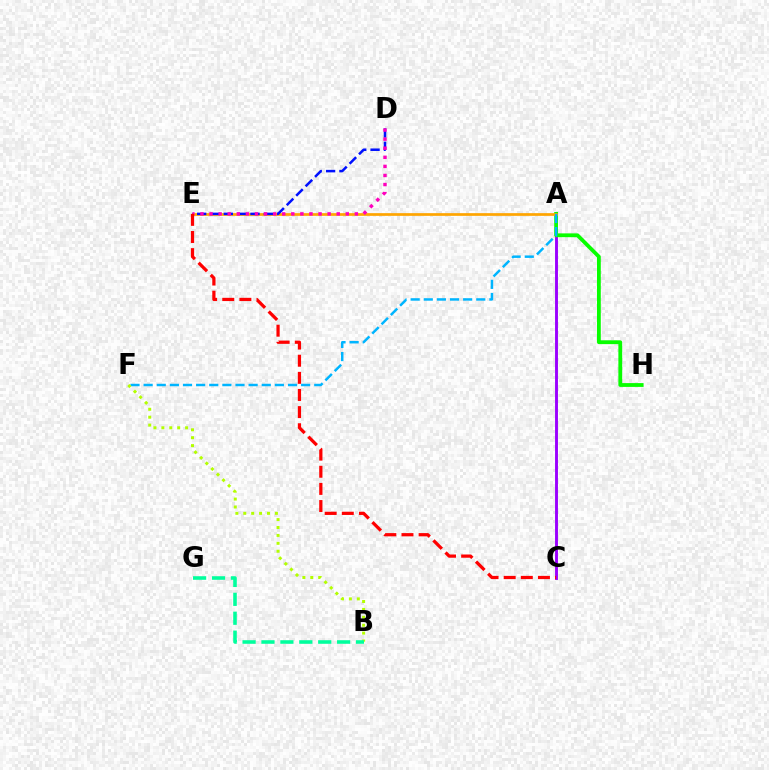{('A', 'C'): [{'color': '#9b00ff', 'line_style': 'solid', 'thickness': 2.09}], ('A', 'H'): [{'color': '#08ff00', 'line_style': 'solid', 'thickness': 2.74}], ('A', 'E'): [{'color': '#ffa500', 'line_style': 'solid', 'thickness': 1.95}], ('A', 'F'): [{'color': '#00b5ff', 'line_style': 'dashed', 'thickness': 1.78}], ('B', 'F'): [{'color': '#b3ff00', 'line_style': 'dotted', 'thickness': 2.15}], ('D', 'E'): [{'color': '#0010ff', 'line_style': 'dashed', 'thickness': 1.81}, {'color': '#ff00bd', 'line_style': 'dotted', 'thickness': 2.47}], ('B', 'G'): [{'color': '#00ff9d', 'line_style': 'dashed', 'thickness': 2.57}], ('C', 'E'): [{'color': '#ff0000', 'line_style': 'dashed', 'thickness': 2.33}]}